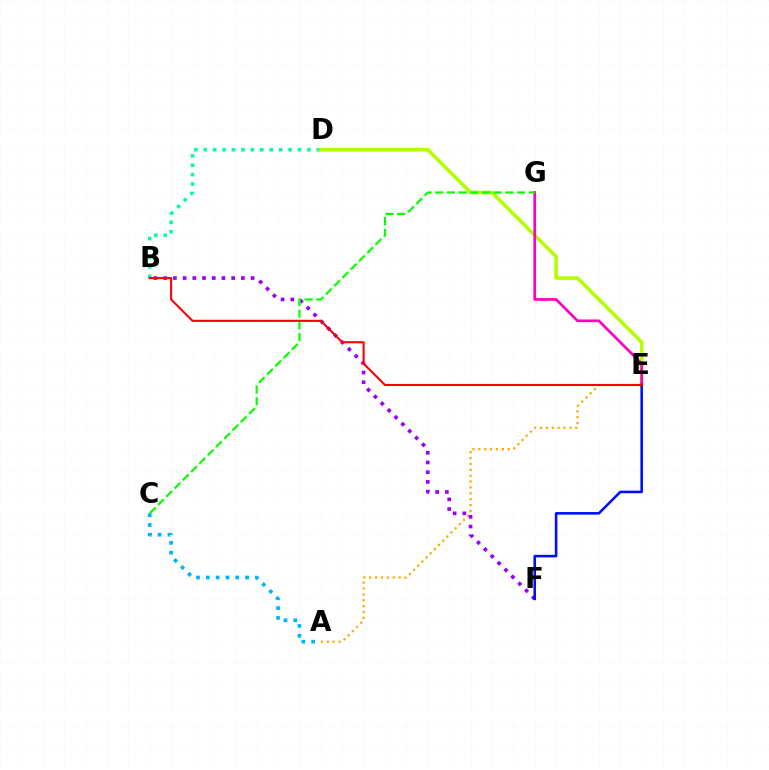{('B', 'D'): [{'color': '#00ff9d', 'line_style': 'dotted', 'thickness': 2.56}], ('A', 'E'): [{'color': '#ffa500', 'line_style': 'dotted', 'thickness': 1.6}], ('D', 'E'): [{'color': '#b3ff00', 'line_style': 'solid', 'thickness': 2.58}], ('E', 'G'): [{'color': '#ff00bd', 'line_style': 'solid', 'thickness': 1.94}], ('B', 'F'): [{'color': '#9b00ff', 'line_style': 'dotted', 'thickness': 2.64}], ('E', 'F'): [{'color': '#0010ff', 'line_style': 'solid', 'thickness': 1.86}], ('C', 'G'): [{'color': '#08ff00', 'line_style': 'dashed', 'thickness': 1.59}], ('B', 'E'): [{'color': '#ff0000', 'line_style': 'solid', 'thickness': 1.51}], ('A', 'C'): [{'color': '#00b5ff', 'line_style': 'dotted', 'thickness': 2.67}]}